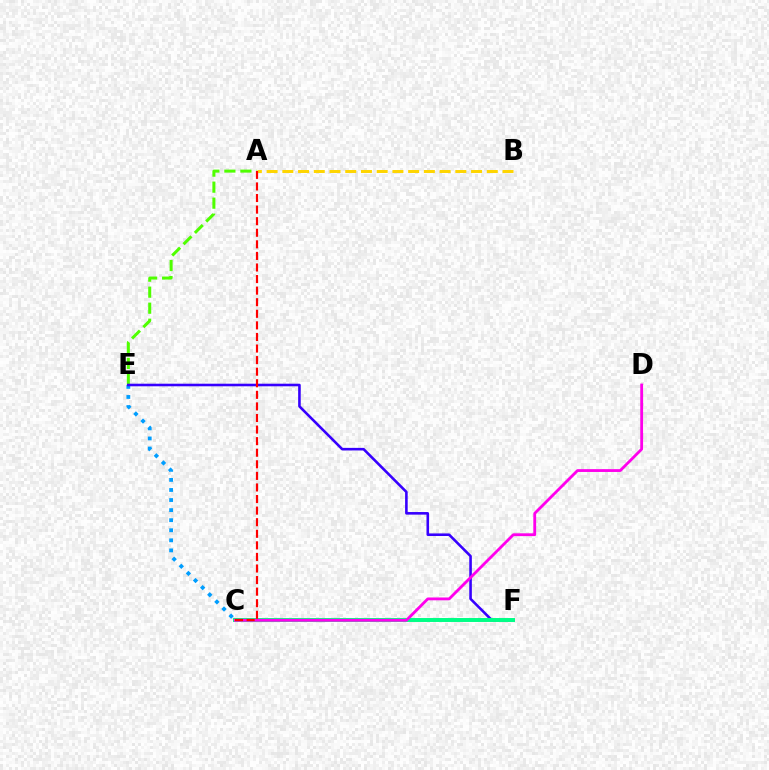{('C', 'E'): [{'color': '#009eff', 'line_style': 'dotted', 'thickness': 2.74}], ('A', 'E'): [{'color': '#4fff00', 'line_style': 'dashed', 'thickness': 2.18}], ('E', 'F'): [{'color': '#3700ff', 'line_style': 'solid', 'thickness': 1.86}], ('C', 'F'): [{'color': '#00ff86', 'line_style': 'solid', 'thickness': 2.84}], ('C', 'D'): [{'color': '#ff00ed', 'line_style': 'solid', 'thickness': 2.03}], ('A', 'B'): [{'color': '#ffd500', 'line_style': 'dashed', 'thickness': 2.14}], ('A', 'C'): [{'color': '#ff0000', 'line_style': 'dashed', 'thickness': 1.57}]}